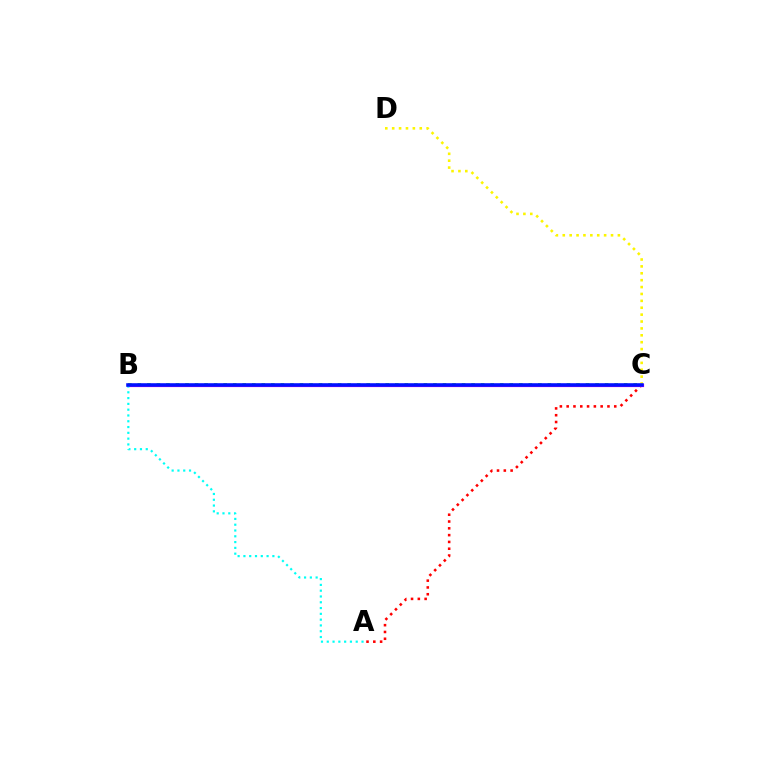{('A', 'C'): [{'color': '#ff0000', 'line_style': 'dotted', 'thickness': 1.85}], ('C', 'D'): [{'color': '#fcf500', 'line_style': 'dotted', 'thickness': 1.87}], ('B', 'C'): [{'color': '#08ff00', 'line_style': 'dotted', 'thickness': 2.59}, {'color': '#ee00ff', 'line_style': 'solid', 'thickness': 2.31}, {'color': '#0010ff', 'line_style': 'solid', 'thickness': 2.56}], ('A', 'B'): [{'color': '#00fff6', 'line_style': 'dotted', 'thickness': 1.57}]}